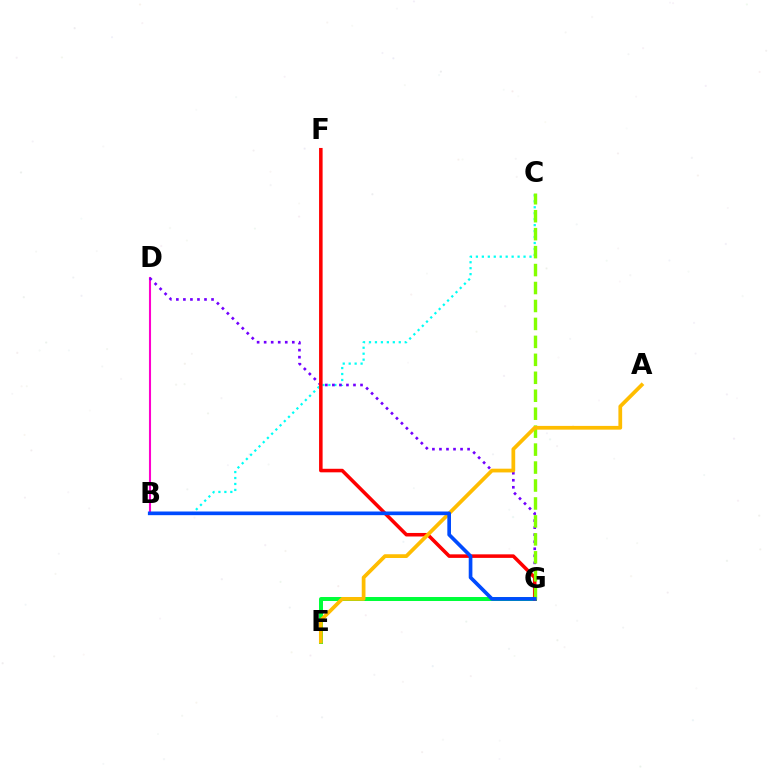{('B', 'D'): [{'color': '#ff00cf', 'line_style': 'solid', 'thickness': 1.5}], ('B', 'C'): [{'color': '#00fff6', 'line_style': 'dotted', 'thickness': 1.62}], ('D', 'G'): [{'color': '#7200ff', 'line_style': 'dotted', 'thickness': 1.91}], ('E', 'G'): [{'color': '#00ff39', 'line_style': 'solid', 'thickness': 2.87}], ('F', 'G'): [{'color': '#ff0000', 'line_style': 'solid', 'thickness': 2.55}], ('C', 'G'): [{'color': '#84ff00', 'line_style': 'dashed', 'thickness': 2.44}], ('A', 'E'): [{'color': '#ffbd00', 'line_style': 'solid', 'thickness': 2.69}], ('B', 'G'): [{'color': '#004bff', 'line_style': 'solid', 'thickness': 2.64}]}